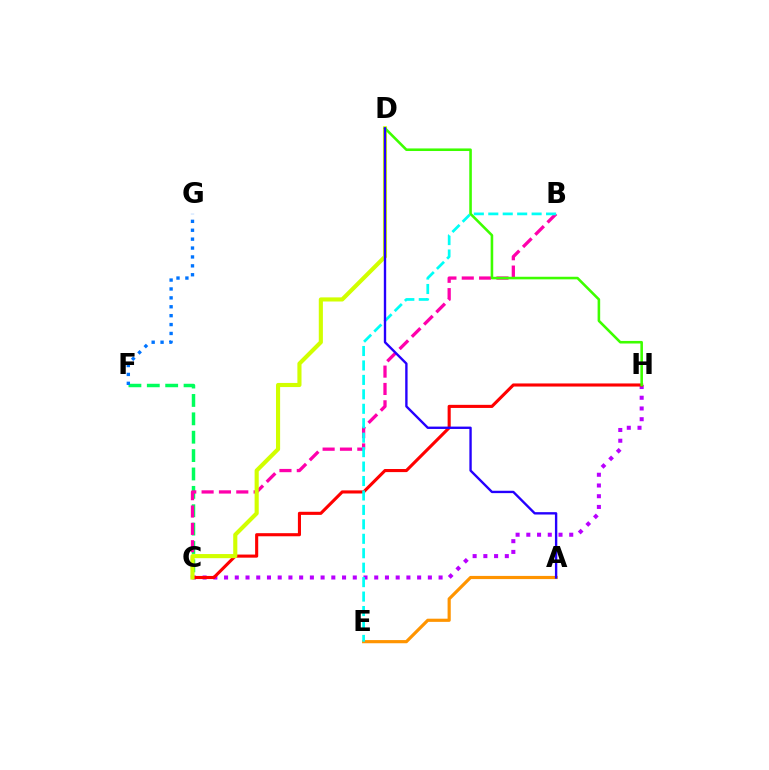{('C', 'F'): [{'color': '#00ff5c', 'line_style': 'dashed', 'thickness': 2.5}], ('C', 'H'): [{'color': '#b900ff', 'line_style': 'dotted', 'thickness': 2.91}, {'color': '#ff0000', 'line_style': 'solid', 'thickness': 2.23}], ('A', 'E'): [{'color': '#ff9400', 'line_style': 'solid', 'thickness': 2.28}], ('B', 'C'): [{'color': '#ff00ac', 'line_style': 'dashed', 'thickness': 2.36}], ('C', 'D'): [{'color': '#d1ff00', 'line_style': 'solid', 'thickness': 2.97}], ('B', 'E'): [{'color': '#00fff6', 'line_style': 'dashed', 'thickness': 1.96}], ('D', 'H'): [{'color': '#3dff00', 'line_style': 'solid', 'thickness': 1.86}], ('A', 'D'): [{'color': '#2500ff', 'line_style': 'solid', 'thickness': 1.71}], ('F', 'G'): [{'color': '#0074ff', 'line_style': 'dotted', 'thickness': 2.42}]}